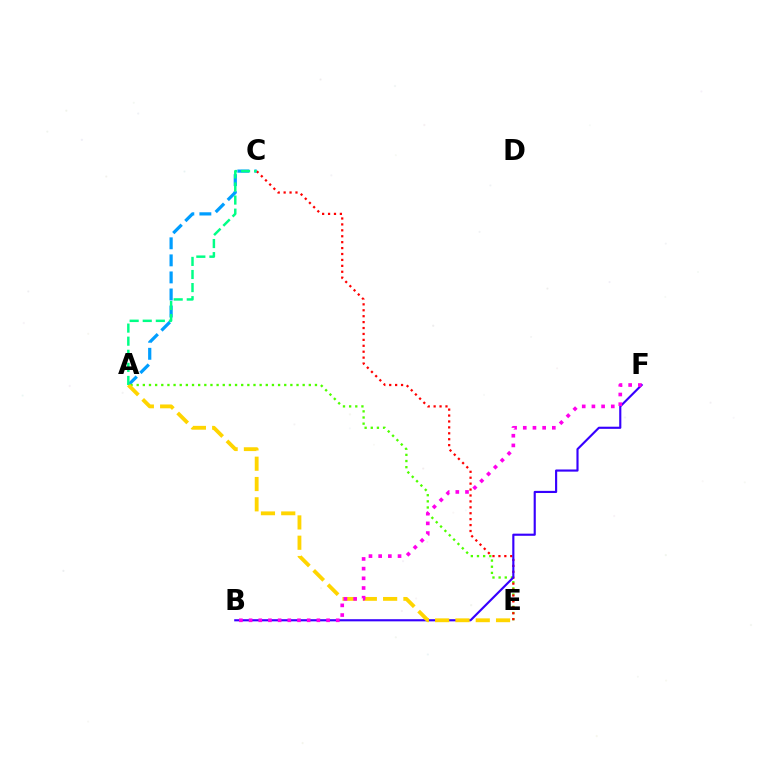{('A', 'C'): [{'color': '#009eff', 'line_style': 'dashed', 'thickness': 2.32}, {'color': '#00ff86', 'line_style': 'dashed', 'thickness': 1.78}], ('A', 'E'): [{'color': '#4fff00', 'line_style': 'dotted', 'thickness': 1.67}, {'color': '#ffd500', 'line_style': 'dashed', 'thickness': 2.76}], ('C', 'E'): [{'color': '#ff0000', 'line_style': 'dotted', 'thickness': 1.61}], ('B', 'F'): [{'color': '#3700ff', 'line_style': 'solid', 'thickness': 1.54}, {'color': '#ff00ed', 'line_style': 'dotted', 'thickness': 2.63}]}